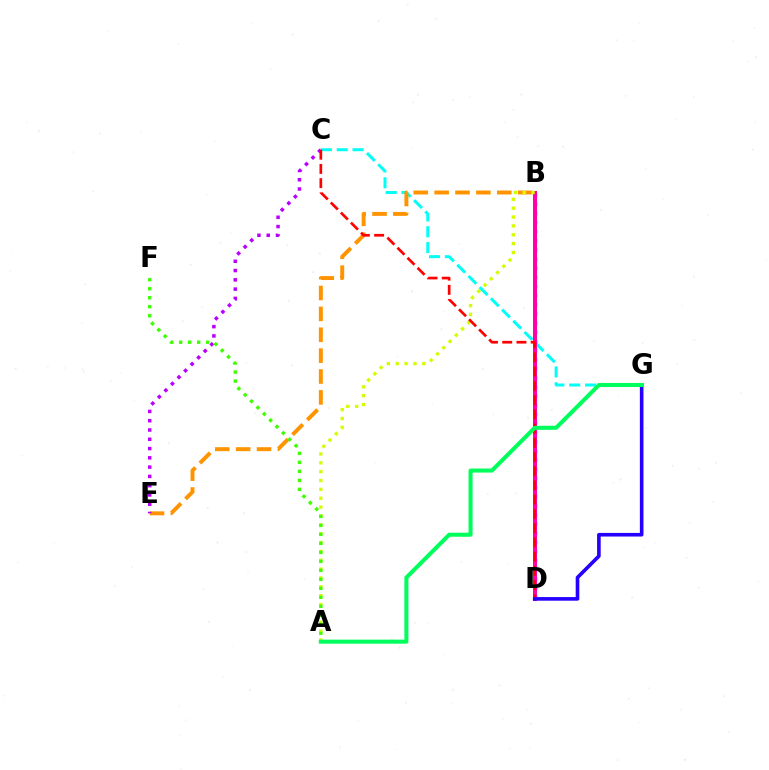{('B', 'D'): [{'color': '#0074ff', 'line_style': 'dotted', 'thickness': 2.48}, {'color': '#ff00ac', 'line_style': 'solid', 'thickness': 2.88}], ('C', 'G'): [{'color': '#00fff6', 'line_style': 'dashed', 'thickness': 2.15}], ('B', 'E'): [{'color': '#ff9400', 'line_style': 'dashed', 'thickness': 2.84}], ('A', 'B'): [{'color': '#d1ff00', 'line_style': 'dotted', 'thickness': 2.41}], ('C', 'E'): [{'color': '#b900ff', 'line_style': 'dotted', 'thickness': 2.52}], ('A', 'F'): [{'color': '#3dff00', 'line_style': 'dotted', 'thickness': 2.44}], ('C', 'D'): [{'color': '#ff0000', 'line_style': 'dashed', 'thickness': 1.93}], ('D', 'G'): [{'color': '#2500ff', 'line_style': 'solid', 'thickness': 2.6}], ('A', 'G'): [{'color': '#00ff5c', 'line_style': 'solid', 'thickness': 2.92}]}